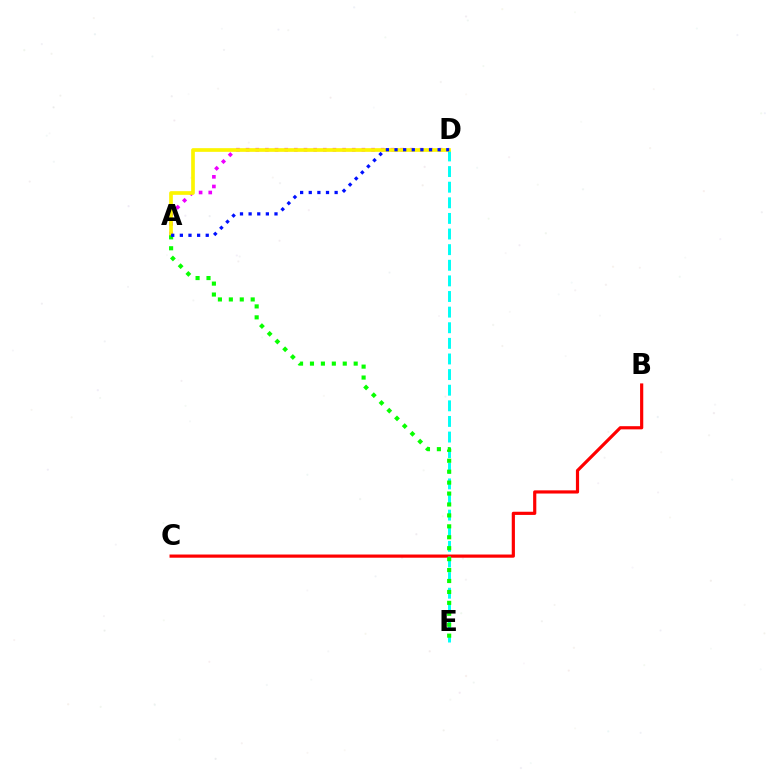{('B', 'C'): [{'color': '#ff0000', 'line_style': 'solid', 'thickness': 2.29}], ('D', 'E'): [{'color': '#00fff6', 'line_style': 'dashed', 'thickness': 2.12}], ('A', 'D'): [{'color': '#ee00ff', 'line_style': 'dotted', 'thickness': 2.62}, {'color': '#fcf500', 'line_style': 'solid', 'thickness': 2.64}, {'color': '#0010ff', 'line_style': 'dotted', 'thickness': 2.34}], ('A', 'E'): [{'color': '#08ff00', 'line_style': 'dotted', 'thickness': 2.97}]}